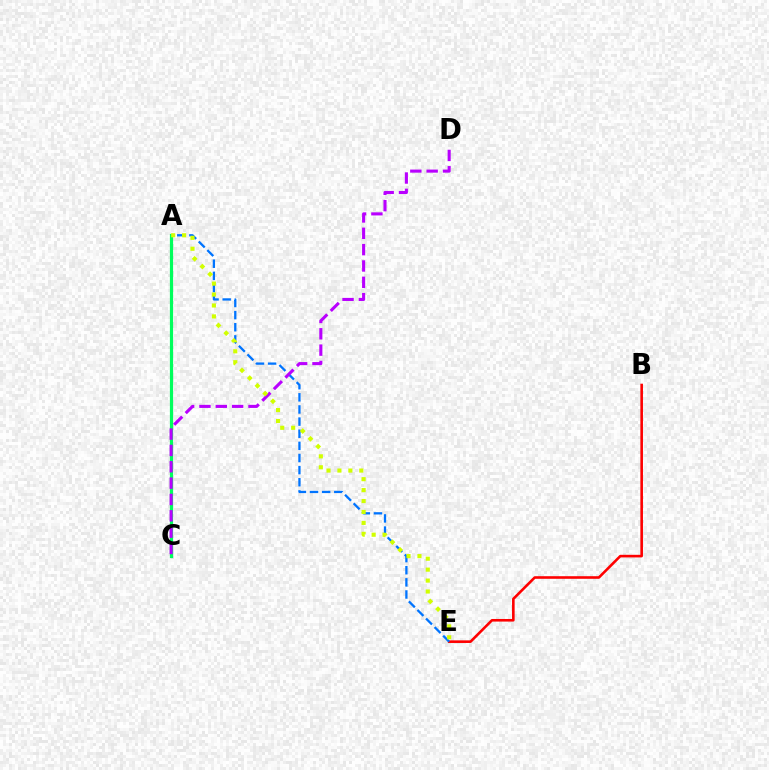{('B', 'E'): [{'color': '#ff0000', 'line_style': 'solid', 'thickness': 1.88}], ('A', 'C'): [{'color': '#00ff5c', 'line_style': 'solid', 'thickness': 2.31}], ('A', 'E'): [{'color': '#0074ff', 'line_style': 'dashed', 'thickness': 1.65}, {'color': '#d1ff00', 'line_style': 'dotted', 'thickness': 2.97}], ('C', 'D'): [{'color': '#b900ff', 'line_style': 'dashed', 'thickness': 2.22}]}